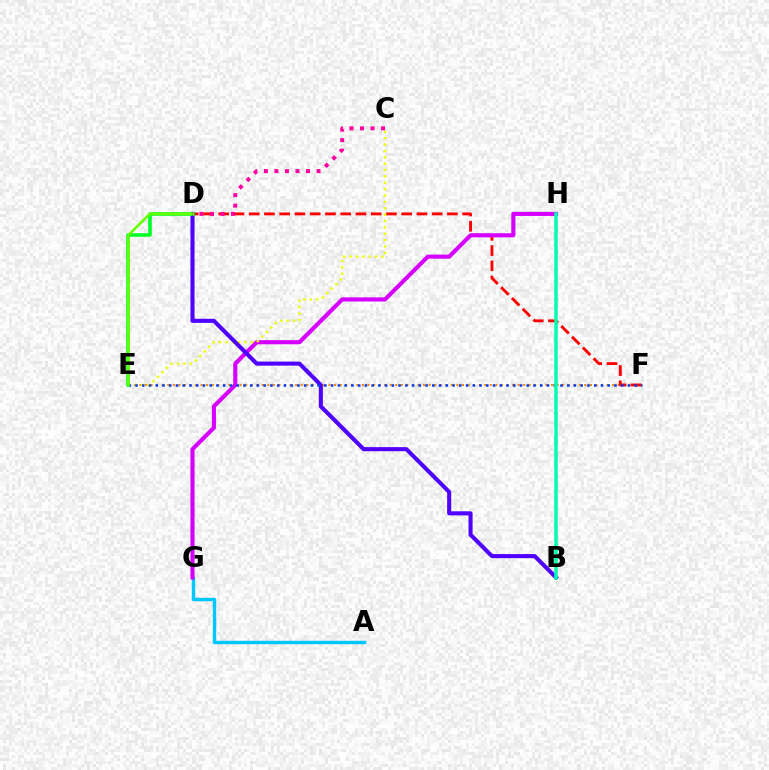{('E', 'F'): [{'color': '#ff8800', 'line_style': 'dotted', 'thickness': 1.51}, {'color': '#003fff', 'line_style': 'dotted', 'thickness': 1.83}], ('A', 'G'): [{'color': '#00c7ff', 'line_style': 'solid', 'thickness': 2.45}], ('D', 'F'): [{'color': '#ff0000', 'line_style': 'dashed', 'thickness': 2.07}], ('G', 'H'): [{'color': '#d600ff', 'line_style': 'solid', 'thickness': 2.96}], ('C', 'E'): [{'color': '#eeff00', 'line_style': 'dotted', 'thickness': 1.73}], ('B', 'D'): [{'color': '#4f00ff', 'line_style': 'solid', 'thickness': 2.93}], ('D', 'E'): [{'color': '#00ff27', 'line_style': 'solid', 'thickness': 2.59}, {'color': '#66ff00', 'line_style': 'solid', 'thickness': 1.92}], ('B', 'H'): [{'color': '#00ffaf', 'line_style': 'solid', 'thickness': 2.52}], ('C', 'D'): [{'color': '#ff00a0', 'line_style': 'dotted', 'thickness': 2.86}]}